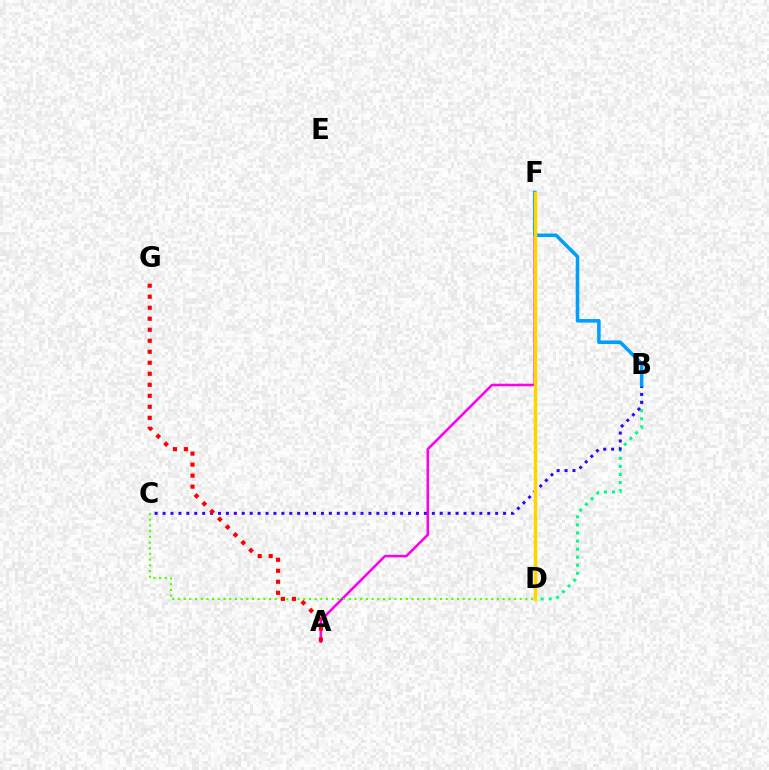{('A', 'F'): [{'color': '#ff00ed', 'line_style': 'solid', 'thickness': 1.83}], ('B', 'D'): [{'color': '#00ff86', 'line_style': 'dotted', 'thickness': 2.19}], ('B', 'C'): [{'color': '#3700ff', 'line_style': 'dotted', 'thickness': 2.15}], ('C', 'D'): [{'color': '#4fff00', 'line_style': 'dotted', 'thickness': 1.55}], ('A', 'G'): [{'color': '#ff0000', 'line_style': 'dotted', 'thickness': 2.99}], ('B', 'F'): [{'color': '#009eff', 'line_style': 'solid', 'thickness': 2.55}], ('D', 'F'): [{'color': '#ffd500', 'line_style': 'solid', 'thickness': 2.5}]}